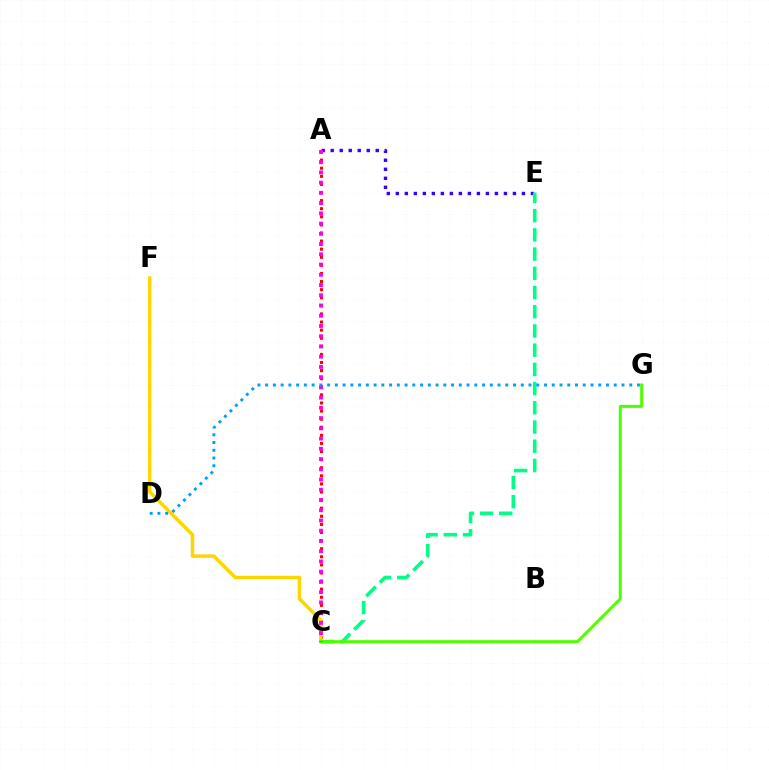{('A', 'C'): [{'color': '#ff0000', 'line_style': 'dotted', 'thickness': 2.2}, {'color': '#ff00ed', 'line_style': 'dotted', 'thickness': 2.78}], ('C', 'F'): [{'color': '#ffd500', 'line_style': 'solid', 'thickness': 2.5}], ('A', 'E'): [{'color': '#3700ff', 'line_style': 'dotted', 'thickness': 2.45}], ('C', 'E'): [{'color': '#00ff86', 'line_style': 'dashed', 'thickness': 2.61}], ('C', 'G'): [{'color': '#4fff00', 'line_style': 'solid', 'thickness': 2.15}], ('D', 'G'): [{'color': '#009eff', 'line_style': 'dotted', 'thickness': 2.1}]}